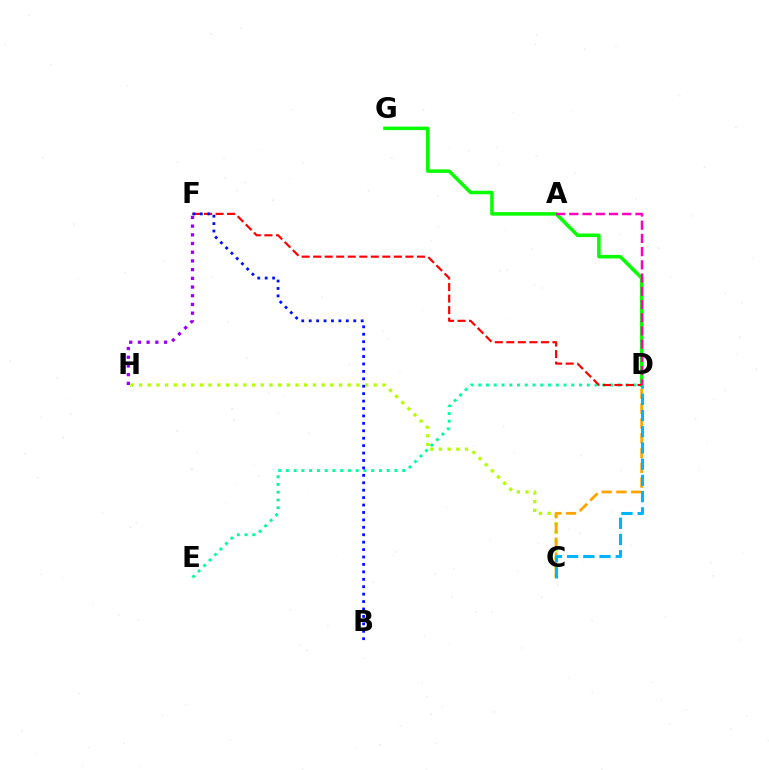{('D', 'E'): [{'color': '#00ff9d', 'line_style': 'dotted', 'thickness': 2.11}], ('D', 'G'): [{'color': '#08ff00', 'line_style': 'solid', 'thickness': 2.54}], ('F', 'H'): [{'color': '#9b00ff', 'line_style': 'dotted', 'thickness': 2.36}], ('A', 'D'): [{'color': '#ff00bd', 'line_style': 'dashed', 'thickness': 1.8}], ('C', 'H'): [{'color': '#b3ff00', 'line_style': 'dotted', 'thickness': 2.36}], ('C', 'D'): [{'color': '#ffa500', 'line_style': 'dashed', 'thickness': 2.01}, {'color': '#00b5ff', 'line_style': 'dashed', 'thickness': 2.2}], ('D', 'F'): [{'color': '#ff0000', 'line_style': 'dashed', 'thickness': 1.57}], ('B', 'F'): [{'color': '#0010ff', 'line_style': 'dotted', 'thickness': 2.02}]}